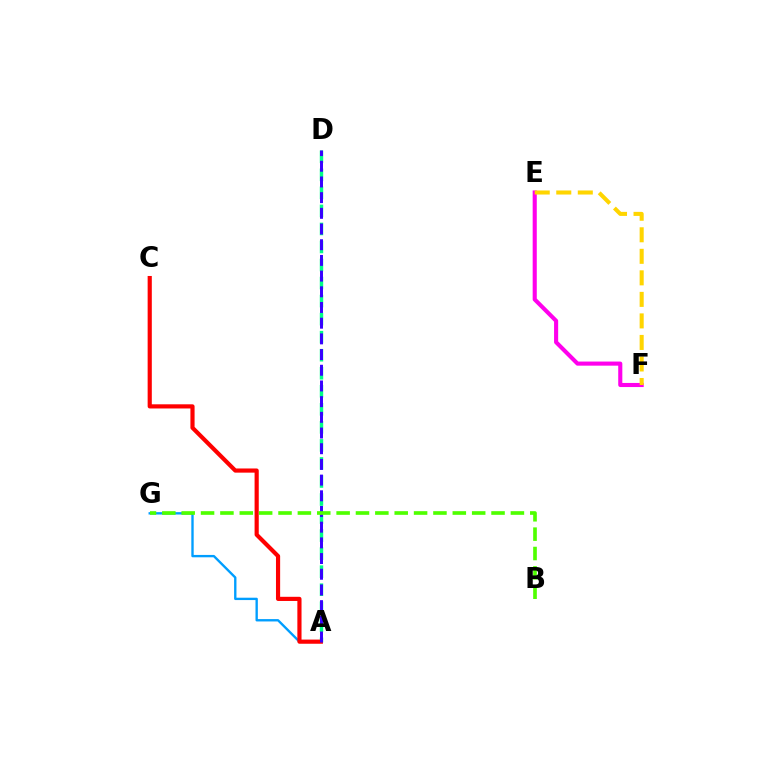{('E', 'F'): [{'color': '#ff00ed', 'line_style': 'solid', 'thickness': 2.95}, {'color': '#ffd500', 'line_style': 'dashed', 'thickness': 2.92}], ('A', 'D'): [{'color': '#00ff86', 'line_style': 'dashed', 'thickness': 2.45}, {'color': '#3700ff', 'line_style': 'dashed', 'thickness': 2.13}], ('A', 'G'): [{'color': '#009eff', 'line_style': 'solid', 'thickness': 1.7}], ('A', 'C'): [{'color': '#ff0000', 'line_style': 'solid', 'thickness': 3.0}], ('B', 'G'): [{'color': '#4fff00', 'line_style': 'dashed', 'thickness': 2.63}]}